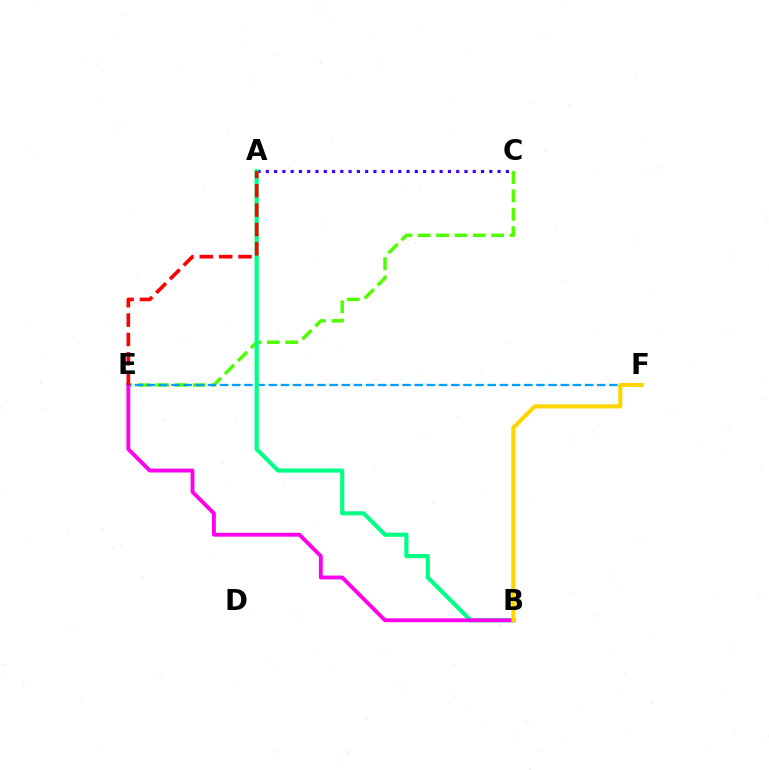{('C', 'E'): [{'color': '#4fff00', 'line_style': 'dashed', 'thickness': 2.49}], ('E', 'F'): [{'color': '#009eff', 'line_style': 'dashed', 'thickness': 1.65}], ('A', 'C'): [{'color': '#3700ff', 'line_style': 'dotted', 'thickness': 2.25}], ('A', 'B'): [{'color': '#00ff86', 'line_style': 'solid', 'thickness': 2.98}], ('B', 'E'): [{'color': '#ff00ed', 'line_style': 'solid', 'thickness': 2.79}], ('B', 'F'): [{'color': '#ffd500', 'line_style': 'solid', 'thickness': 2.96}], ('A', 'E'): [{'color': '#ff0000', 'line_style': 'dashed', 'thickness': 2.63}]}